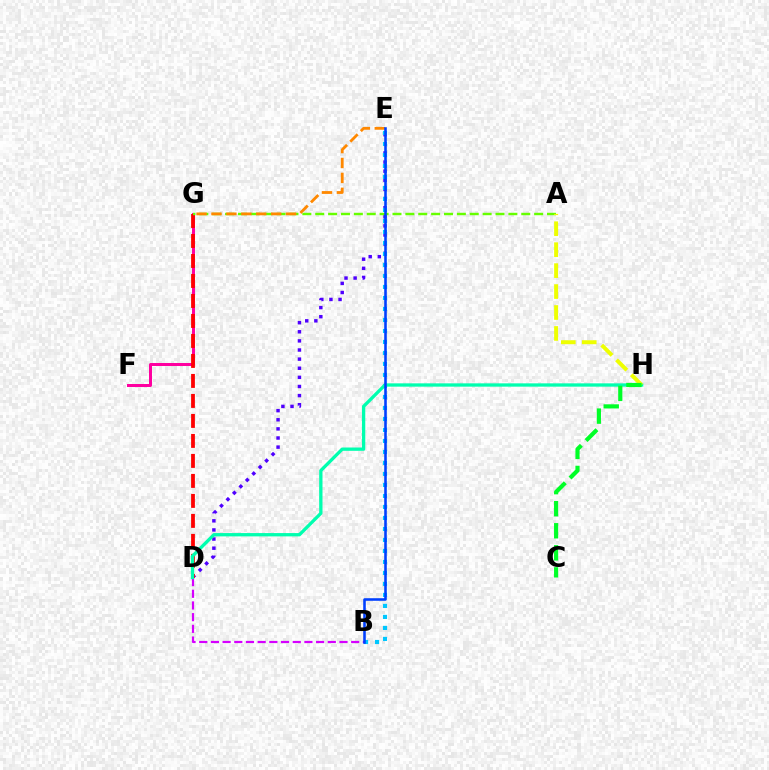{('D', 'E'): [{'color': '#4f00ff', 'line_style': 'dotted', 'thickness': 2.48}], ('B', 'E'): [{'color': '#00c7ff', 'line_style': 'dotted', 'thickness': 2.99}, {'color': '#003fff', 'line_style': 'solid', 'thickness': 1.85}], ('B', 'D'): [{'color': '#d600ff', 'line_style': 'dashed', 'thickness': 1.59}], ('F', 'G'): [{'color': '#ff00a0', 'line_style': 'solid', 'thickness': 2.15}], ('D', 'G'): [{'color': '#ff0000', 'line_style': 'dashed', 'thickness': 2.72}], ('A', 'G'): [{'color': '#66ff00', 'line_style': 'dashed', 'thickness': 1.75}], ('D', 'H'): [{'color': '#00ffaf', 'line_style': 'solid', 'thickness': 2.38}], ('E', 'G'): [{'color': '#ff8800', 'line_style': 'dashed', 'thickness': 2.03}], ('A', 'H'): [{'color': '#eeff00', 'line_style': 'dashed', 'thickness': 2.85}], ('C', 'H'): [{'color': '#00ff27', 'line_style': 'dashed', 'thickness': 3.0}]}